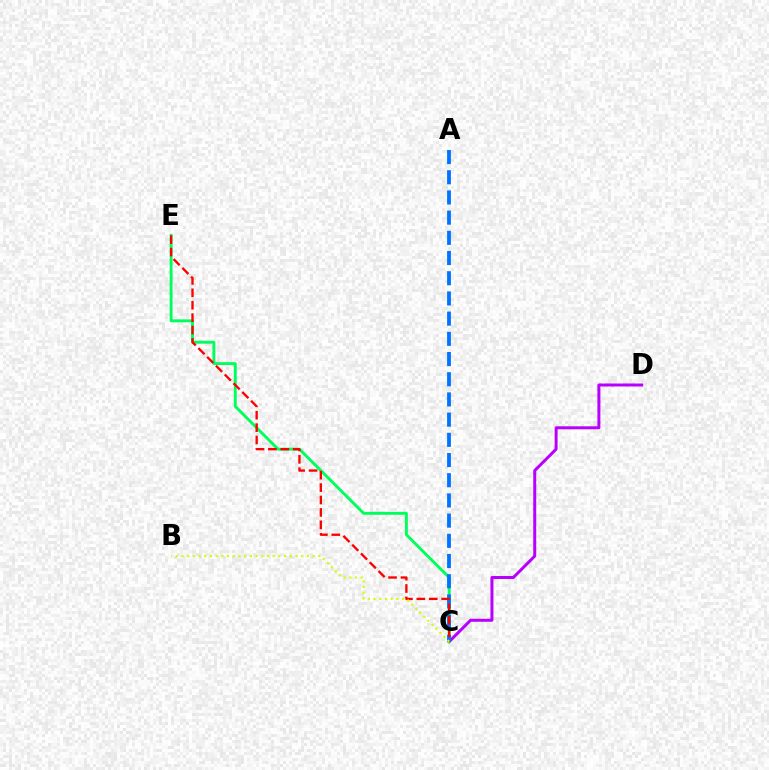{('C', 'D'): [{'color': '#b900ff', 'line_style': 'solid', 'thickness': 2.16}], ('C', 'E'): [{'color': '#00ff5c', 'line_style': 'solid', 'thickness': 2.1}, {'color': '#ff0000', 'line_style': 'dashed', 'thickness': 1.69}], ('A', 'C'): [{'color': '#0074ff', 'line_style': 'dashed', 'thickness': 2.74}], ('B', 'C'): [{'color': '#d1ff00', 'line_style': 'dotted', 'thickness': 1.55}]}